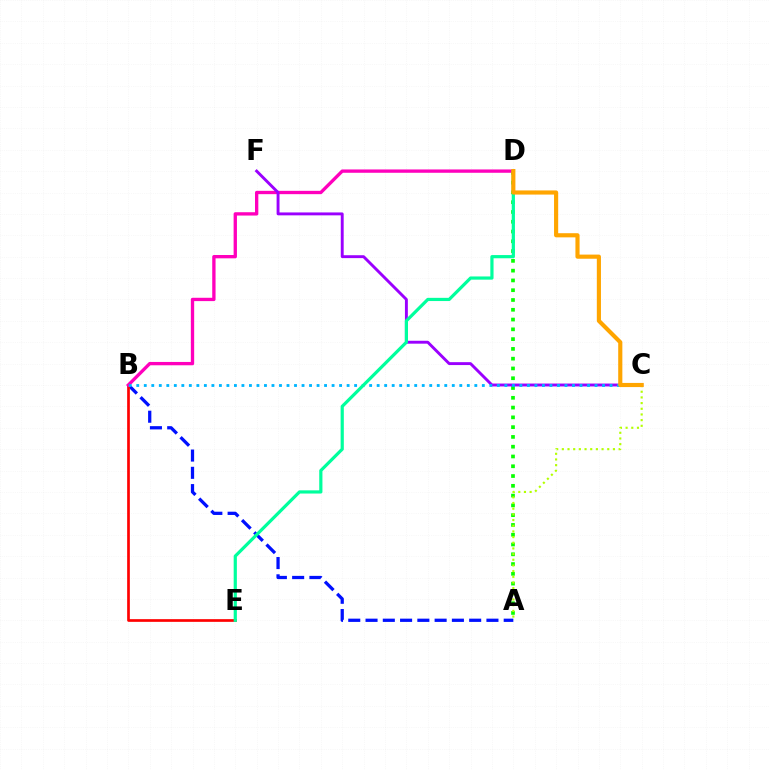{('A', 'D'): [{'color': '#08ff00', 'line_style': 'dotted', 'thickness': 2.66}], ('A', 'B'): [{'color': '#0010ff', 'line_style': 'dashed', 'thickness': 2.35}], ('B', 'E'): [{'color': '#ff0000', 'line_style': 'solid', 'thickness': 1.94}], ('B', 'D'): [{'color': '#ff00bd', 'line_style': 'solid', 'thickness': 2.39}], ('C', 'F'): [{'color': '#9b00ff', 'line_style': 'solid', 'thickness': 2.09}], ('A', 'C'): [{'color': '#b3ff00', 'line_style': 'dotted', 'thickness': 1.54}], ('B', 'C'): [{'color': '#00b5ff', 'line_style': 'dotted', 'thickness': 2.04}], ('D', 'E'): [{'color': '#00ff9d', 'line_style': 'solid', 'thickness': 2.3}], ('C', 'D'): [{'color': '#ffa500', 'line_style': 'solid', 'thickness': 2.98}]}